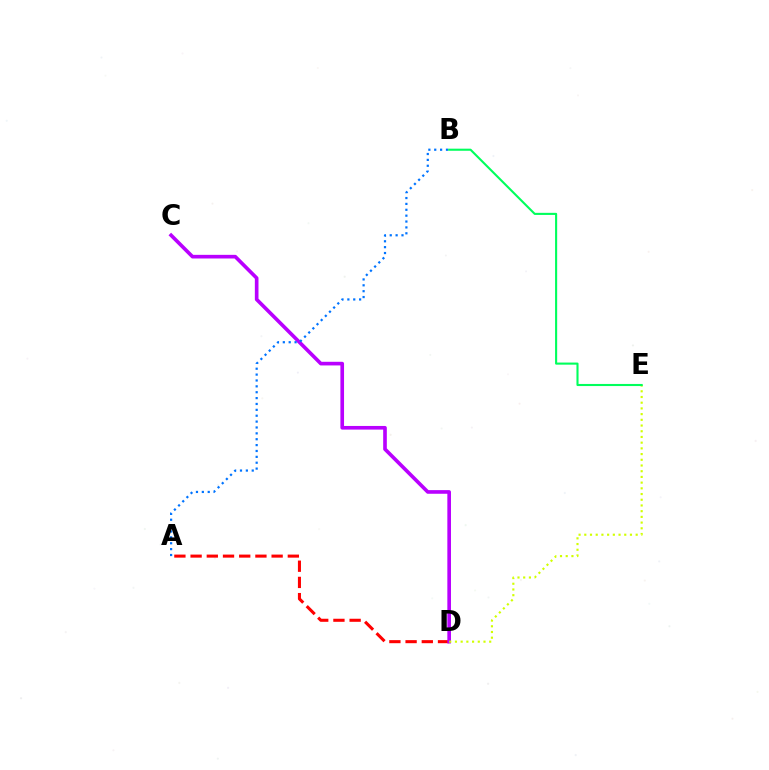{('A', 'D'): [{'color': '#ff0000', 'line_style': 'dashed', 'thickness': 2.2}], ('C', 'D'): [{'color': '#b900ff', 'line_style': 'solid', 'thickness': 2.62}], ('D', 'E'): [{'color': '#d1ff00', 'line_style': 'dotted', 'thickness': 1.55}], ('A', 'B'): [{'color': '#0074ff', 'line_style': 'dotted', 'thickness': 1.6}], ('B', 'E'): [{'color': '#00ff5c', 'line_style': 'solid', 'thickness': 1.51}]}